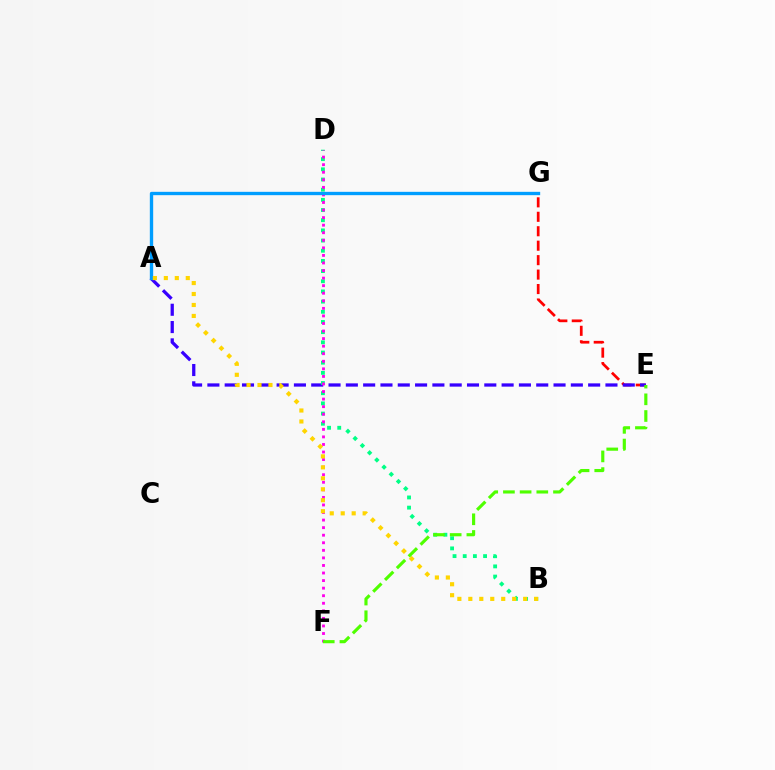{('E', 'G'): [{'color': '#ff0000', 'line_style': 'dashed', 'thickness': 1.96}], ('A', 'E'): [{'color': '#3700ff', 'line_style': 'dashed', 'thickness': 2.35}], ('B', 'D'): [{'color': '#00ff86', 'line_style': 'dotted', 'thickness': 2.77}], ('D', 'F'): [{'color': '#ff00ed', 'line_style': 'dotted', 'thickness': 2.05}], ('A', 'G'): [{'color': '#009eff', 'line_style': 'solid', 'thickness': 2.41}], ('A', 'B'): [{'color': '#ffd500', 'line_style': 'dotted', 'thickness': 2.98}], ('E', 'F'): [{'color': '#4fff00', 'line_style': 'dashed', 'thickness': 2.27}]}